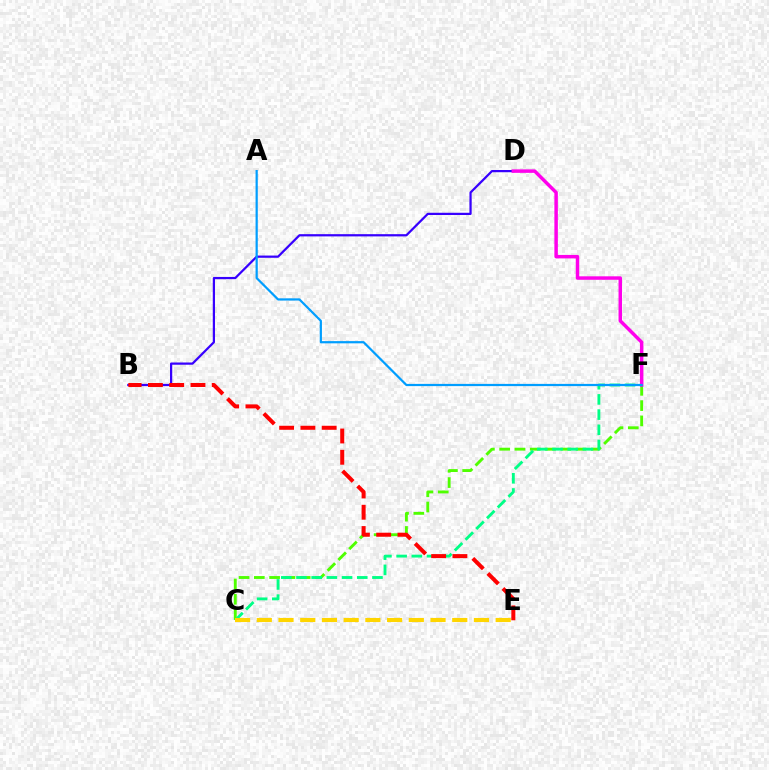{('C', 'F'): [{'color': '#4fff00', 'line_style': 'dashed', 'thickness': 2.08}, {'color': '#00ff86', 'line_style': 'dashed', 'thickness': 2.06}], ('B', 'D'): [{'color': '#3700ff', 'line_style': 'solid', 'thickness': 1.61}], ('D', 'F'): [{'color': '#ff00ed', 'line_style': 'solid', 'thickness': 2.5}], ('C', 'E'): [{'color': '#ffd500', 'line_style': 'dashed', 'thickness': 2.95}], ('B', 'E'): [{'color': '#ff0000', 'line_style': 'dashed', 'thickness': 2.89}], ('A', 'F'): [{'color': '#009eff', 'line_style': 'solid', 'thickness': 1.6}]}